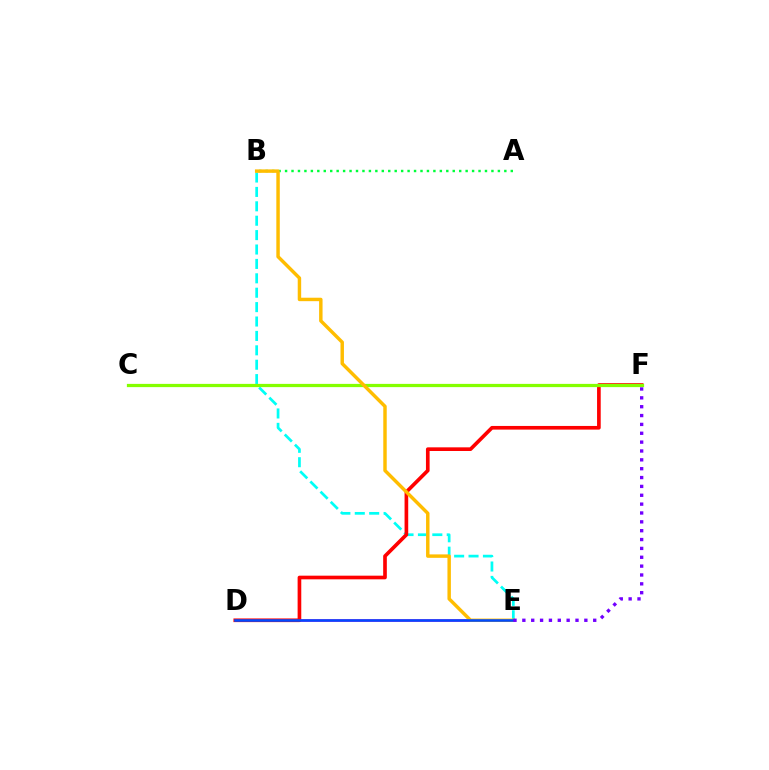{('D', 'E'): [{'color': '#ff00cf', 'line_style': 'solid', 'thickness': 1.83}, {'color': '#004bff', 'line_style': 'solid', 'thickness': 1.86}], ('B', 'E'): [{'color': '#00fff6', 'line_style': 'dashed', 'thickness': 1.96}, {'color': '#ffbd00', 'line_style': 'solid', 'thickness': 2.48}], ('D', 'F'): [{'color': '#ff0000', 'line_style': 'solid', 'thickness': 2.63}], ('A', 'B'): [{'color': '#00ff39', 'line_style': 'dotted', 'thickness': 1.75}], ('C', 'F'): [{'color': '#84ff00', 'line_style': 'solid', 'thickness': 2.34}], ('E', 'F'): [{'color': '#7200ff', 'line_style': 'dotted', 'thickness': 2.41}]}